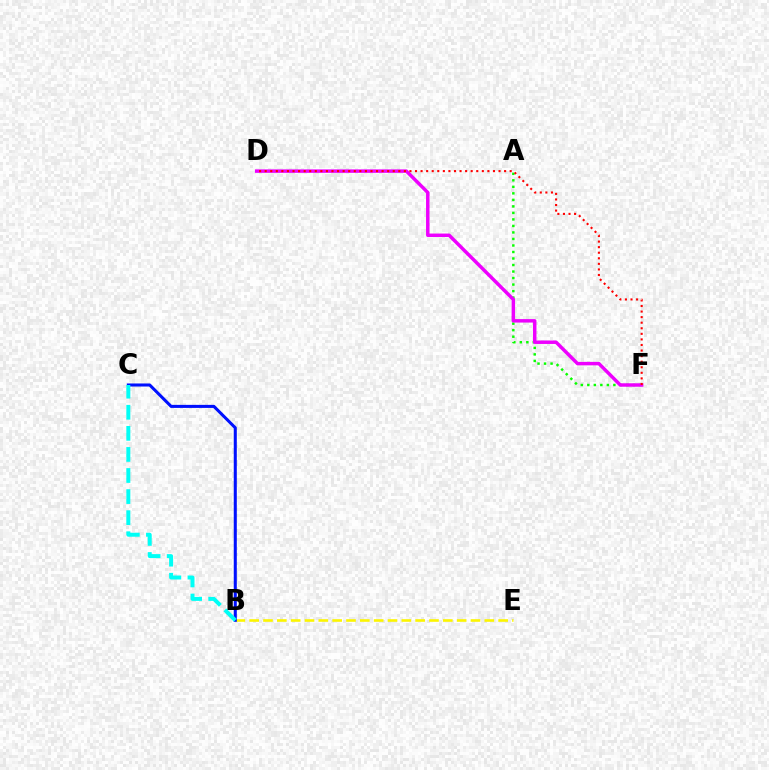{('A', 'F'): [{'color': '#08ff00', 'line_style': 'dotted', 'thickness': 1.77}], ('D', 'F'): [{'color': '#ee00ff', 'line_style': 'solid', 'thickness': 2.49}, {'color': '#ff0000', 'line_style': 'dotted', 'thickness': 1.51}], ('B', 'E'): [{'color': '#fcf500', 'line_style': 'dashed', 'thickness': 1.88}], ('B', 'C'): [{'color': '#0010ff', 'line_style': 'solid', 'thickness': 2.2}, {'color': '#00fff6', 'line_style': 'dashed', 'thickness': 2.86}]}